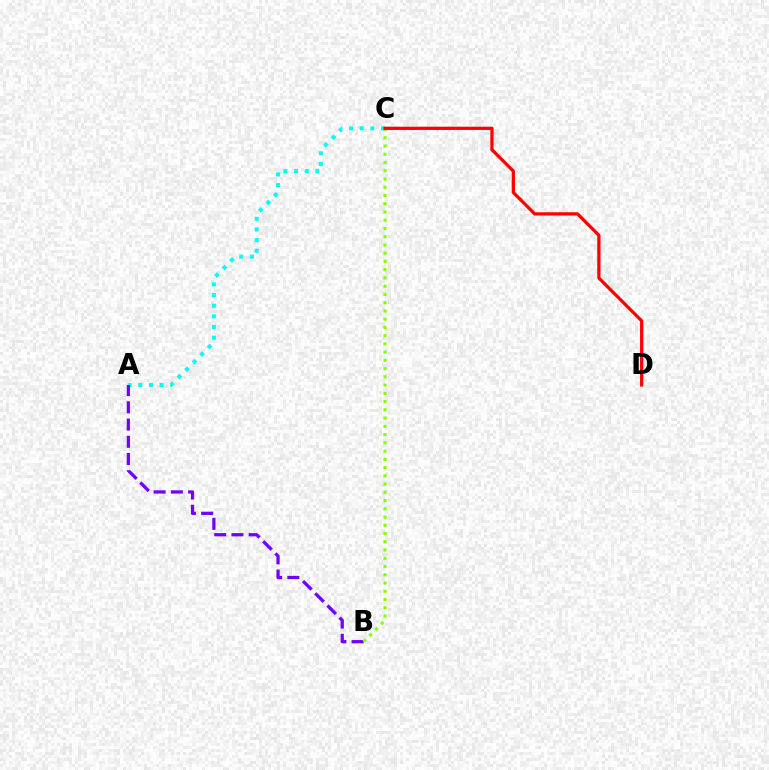{('A', 'C'): [{'color': '#00fff6', 'line_style': 'dotted', 'thickness': 2.89}], ('A', 'B'): [{'color': '#7200ff', 'line_style': 'dashed', 'thickness': 2.34}], ('B', 'C'): [{'color': '#84ff00', 'line_style': 'dotted', 'thickness': 2.24}], ('C', 'D'): [{'color': '#ff0000', 'line_style': 'solid', 'thickness': 2.33}]}